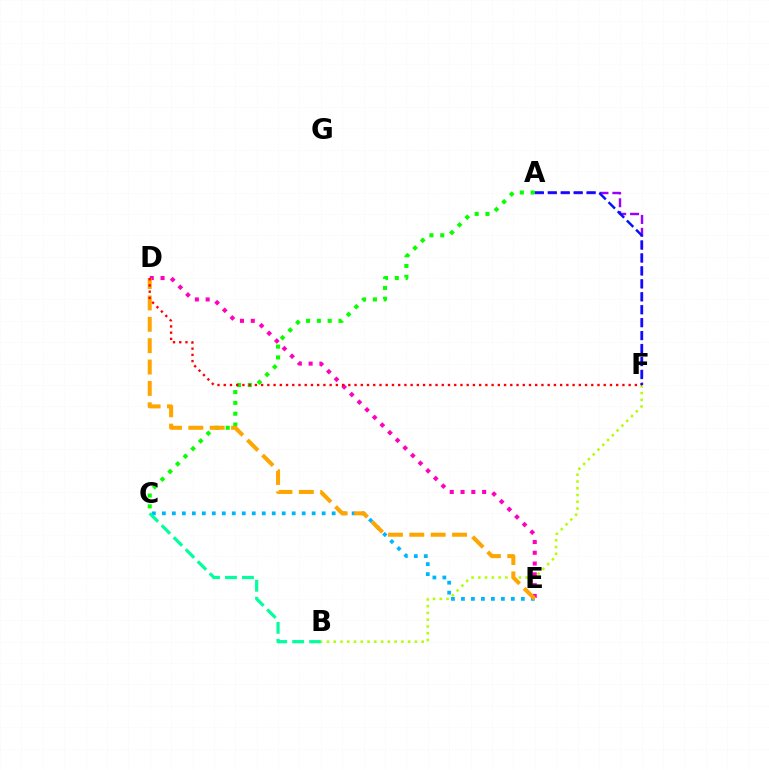{('D', 'E'): [{'color': '#ff00bd', 'line_style': 'dotted', 'thickness': 2.93}, {'color': '#ffa500', 'line_style': 'dashed', 'thickness': 2.9}], ('B', 'F'): [{'color': '#b3ff00', 'line_style': 'dotted', 'thickness': 1.84}], ('C', 'E'): [{'color': '#00b5ff', 'line_style': 'dotted', 'thickness': 2.71}], ('A', 'F'): [{'color': '#9b00ff', 'line_style': 'dashed', 'thickness': 1.75}, {'color': '#0010ff', 'line_style': 'dashed', 'thickness': 1.76}], ('A', 'C'): [{'color': '#08ff00', 'line_style': 'dotted', 'thickness': 2.94}], ('D', 'F'): [{'color': '#ff0000', 'line_style': 'dotted', 'thickness': 1.69}], ('B', 'C'): [{'color': '#00ff9d', 'line_style': 'dashed', 'thickness': 2.31}]}